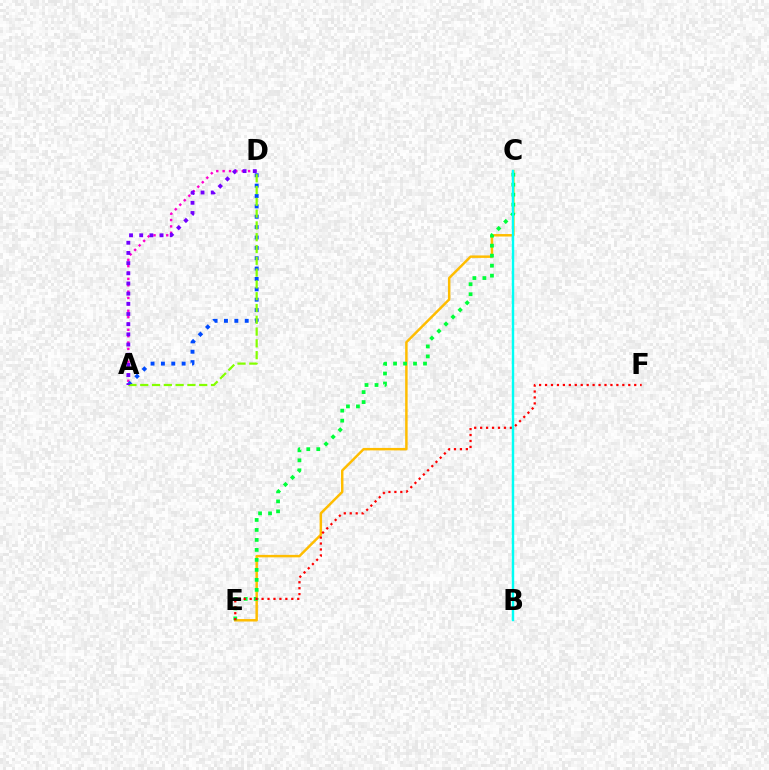{('C', 'E'): [{'color': '#ffbd00', 'line_style': 'solid', 'thickness': 1.78}, {'color': '#00ff39', 'line_style': 'dotted', 'thickness': 2.71}], ('A', 'D'): [{'color': '#ff00cf', 'line_style': 'dotted', 'thickness': 1.73}, {'color': '#004bff', 'line_style': 'dotted', 'thickness': 2.82}, {'color': '#84ff00', 'line_style': 'dashed', 'thickness': 1.6}, {'color': '#7200ff', 'line_style': 'dotted', 'thickness': 2.77}], ('E', 'F'): [{'color': '#ff0000', 'line_style': 'dotted', 'thickness': 1.62}], ('B', 'C'): [{'color': '#00fff6', 'line_style': 'solid', 'thickness': 1.74}]}